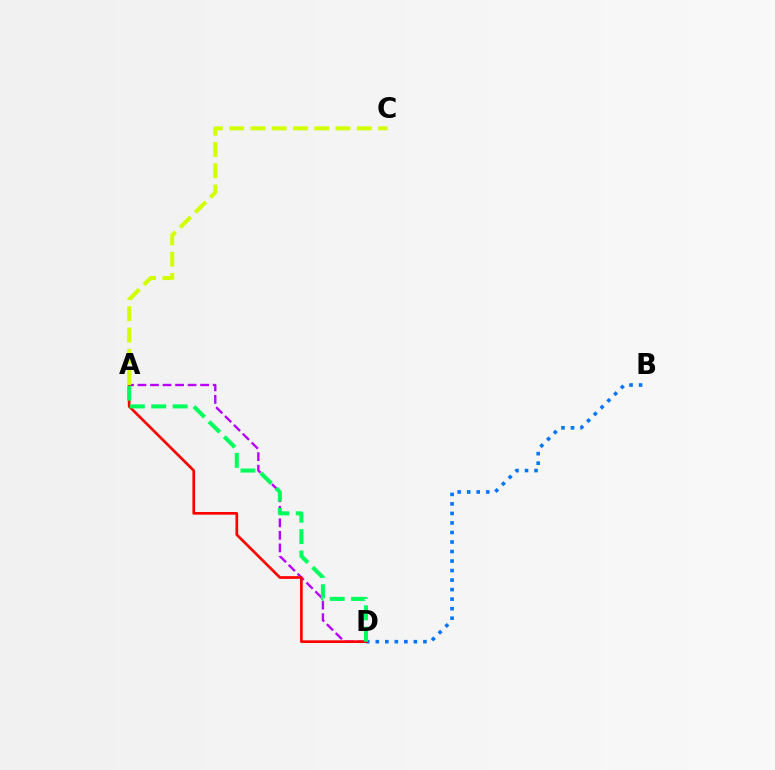{('B', 'D'): [{'color': '#0074ff', 'line_style': 'dotted', 'thickness': 2.59}], ('A', 'D'): [{'color': '#b900ff', 'line_style': 'dashed', 'thickness': 1.7}, {'color': '#ff0000', 'line_style': 'solid', 'thickness': 1.94}, {'color': '#00ff5c', 'line_style': 'dashed', 'thickness': 2.9}], ('A', 'C'): [{'color': '#d1ff00', 'line_style': 'dashed', 'thickness': 2.89}]}